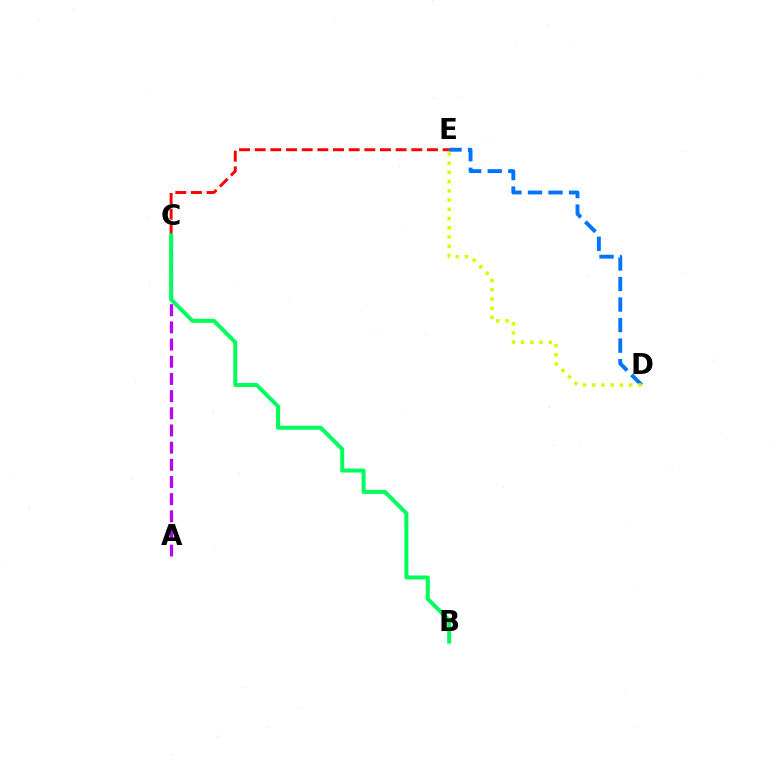{('D', 'E'): [{'color': '#0074ff', 'line_style': 'dashed', 'thickness': 2.79}, {'color': '#d1ff00', 'line_style': 'dotted', 'thickness': 2.51}], ('A', 'C'): [{'color': '#b900ff', 'line_style': 'dashed', 'thickness': 2.33}], ('C', 'E'): [{'color': '#ff0000', 'line_style': 'dashed', 'thickness': 2.13}], ('B', 'C'): [{'color': '#00ff5c', 'line_style': 'solid', 'thickness': 2.88}]}